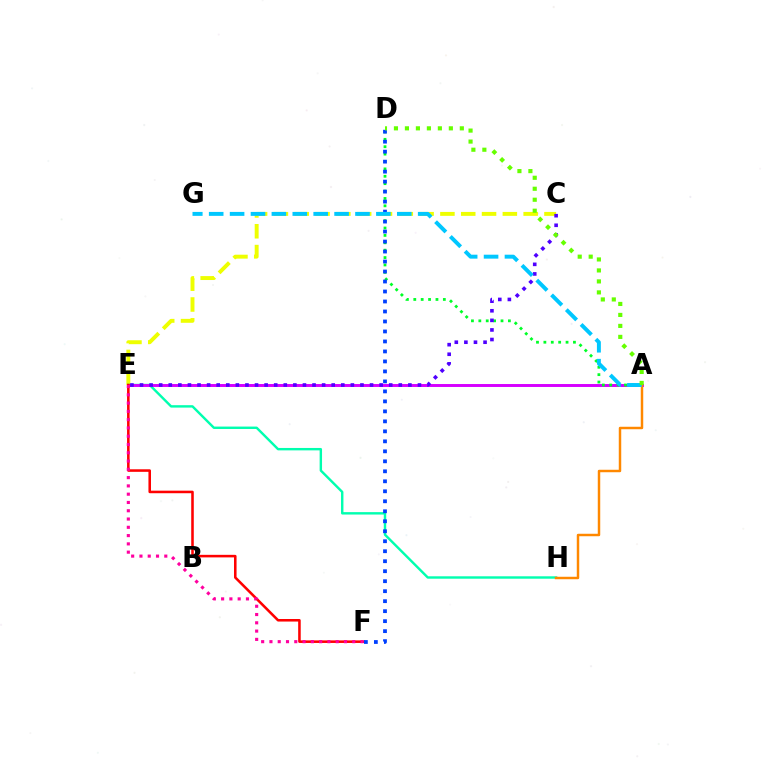{('C', 'E'): [{'color': '#eeff00', 'line_style': 'dashed', 'thickness': 2.83}, {'color': '#4f00ff', 'line_style': 'dotted', 'thickness': 2.6}], ('E', 'H'): [{'color': '#00ffaf', 'line_style': 'solid', 'thickness': 1.74}], ('A', 'E'): [{'color': '#d600ff', 'line_style': 'solid', 'thickness': 2.12}], ('E', 'F'): [{'color': '#ff0000', 'line_style': 'solid', 'thickness': 1.84}, {'color': '#ff00a0', 'line_style': 'dotted', 'thickness': 2.25}], ('A', 'D'): [{'color': '#00ff27', 'line_style': 'dotted', 'thickness': 2.01}, {'color': '#66ff00', 'line_style': 'dotted', 'thickness': 2.98}], ('A', 'H'): [{'color': '#ff8800', 'line_style': 'solid', 'thickness': 1.78}], ('D', 'F'): [{'color': '#003fff', 'line_style': 'dotted', 'thickness': 2.71}], ('A', 'G'): [{'color': '#00c7ff', 'line_style': 'dashed', 'thickness': 2.84}]}